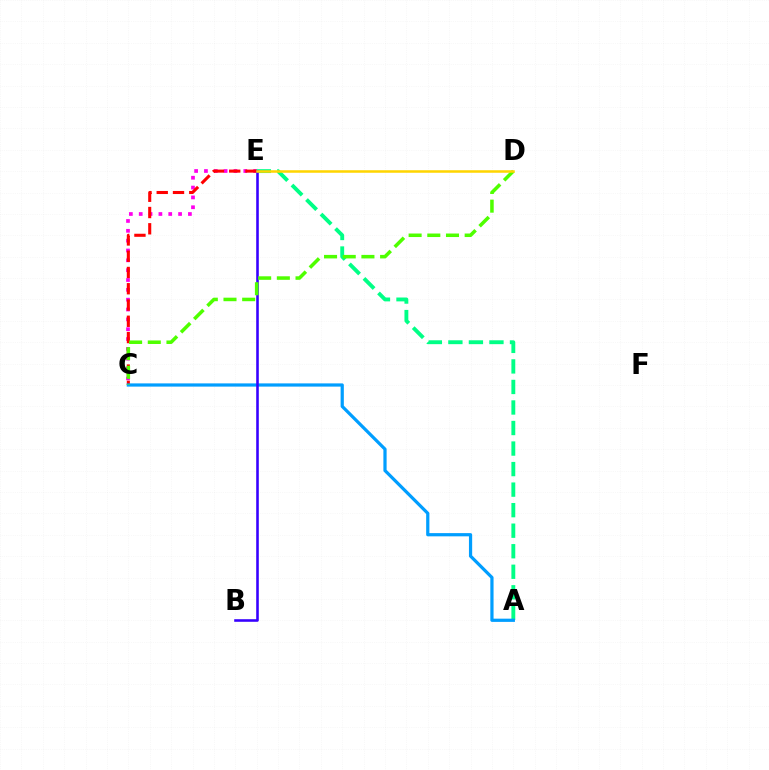{('C', 'E'): [{'color': '#ff00ed', 'line_style': 'dotted', 'thickness': 2.67}, {'color': '#ff0000', 'line_style': 'dashed', 'thickness': 2.21}], ('A', 'E'): [{'color': '#00ff86', 'line_style': 'dashed', 'thickness': 2.79}], ('A', 'C'): [{'color': '#009eff', 'line_style': 'solid', 'thickness': 2.32}], ('B', 'E'): [{'color': '#3700ff', 'line_style': 'solid', 'thickness': 1.86}], ('C', 'D'): [{'color': '#4fff00', 'line_style': 'dashed', 'thickness': 2.54}], ('D', 'E'): [{'color': '#ffd500', 'line_style': 'solid', 'thickness': 1.82}]}